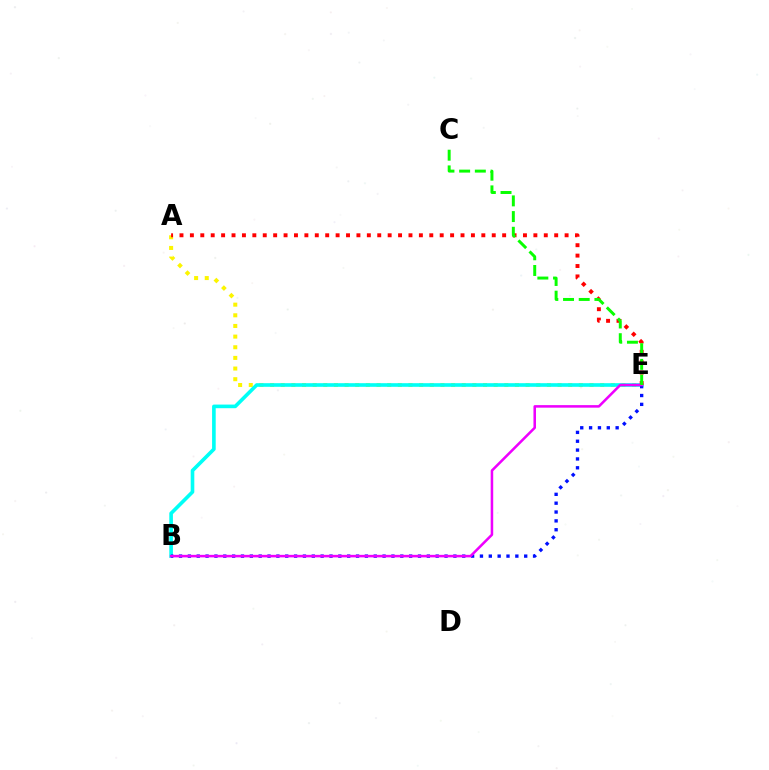{('A', 'E'): [{'color': '#fcf500', 'line_style': 'dotted', 'thickness': 2.89}, {'color': '#ff0000', 'line_style': 'dotted', 'thickness': 2.83}], ('B', 'E'): [{'color': '#00fff6', 'line_style': 'solid', 'thickness': 2.61}, {'color': '#0010ff', 'line_style': 'dotted', 'thickness': 2.4}, {'color': '#ee00ff', 'line_style': 'solid', 'thickness': 1.83}], ('C', 'E'): [{'color': '#08ff00', 'line_style': 'dashed', 'thickness': 2.13}]}